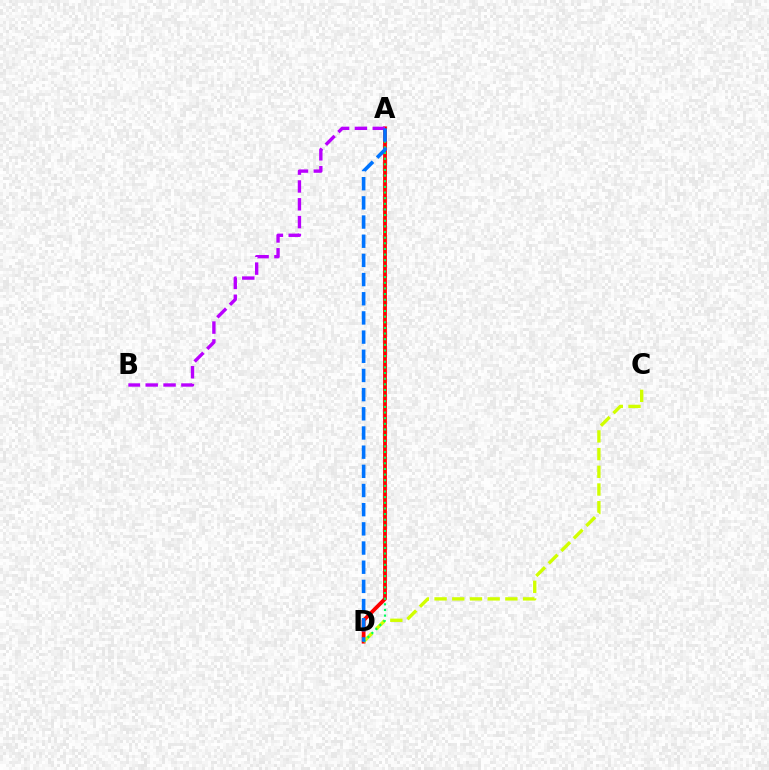{('A', 'D'): [{'color': '#ff0000', 'line_style': 'solid', 'thickness': 2.73}, {'color': '#00ff5c', 'line_style': 'dotted', 'thickness': 1.53}, {'color': '#0074ff', 'line_style': 'dashed', 'thickness': 2.61}], ('A', 'B'): [{'color': '#b900ff', 'line_style': 'dashed', 'thickness': 2.42}], ('C', 'D'): [{'color': '#d1ff00', 'line_style': 'dashed', 'thickness': 2.4}]}